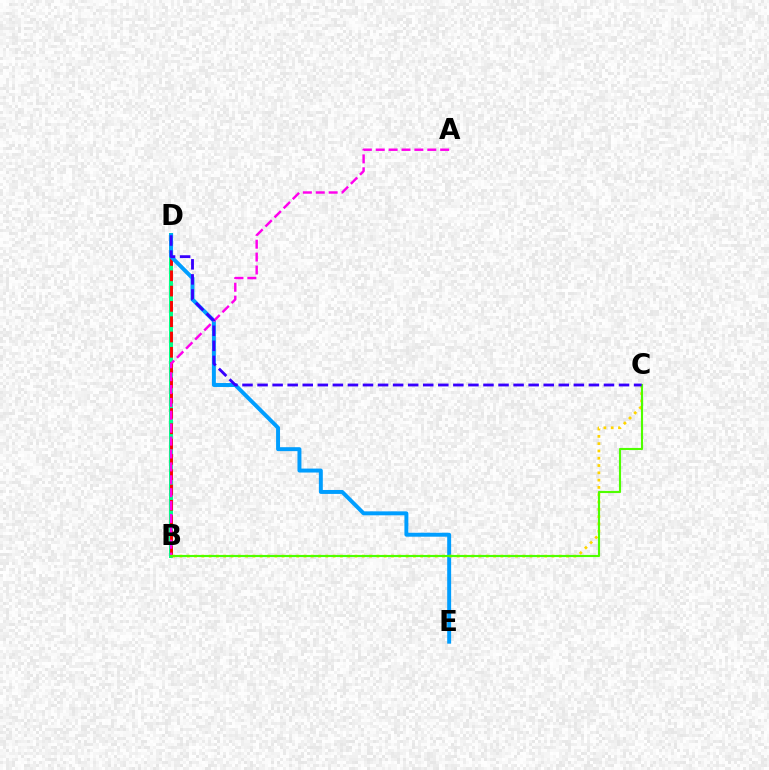{('B', 'D'): [{'color': '#00ff86', 'line_style': 'solid', 'thickness': 2.87}, {'color': '#ff0000', 'line_style': 'dashed', 'thickness': 2.08}], ('D', 'E'): [{'color': '#009eff', 'line_style': 'solid', 'thickness': 2.84}], ('A', 'B'): [{'color': '#ff00ed', 'line_style': 'dashed', 'thickness': 1.75}], ('B', 'C'): [{'color': '#ffd500', 'line_style': 'dotted', 'thickness': 1.98}, {'color': '#4fff00', 'line_style': 'solid', 'thickness': 1.53}], ('C', 'D'): [{'color': '#3700ff', 'line_style': 'dashed', 'thickness': 2.05}]}